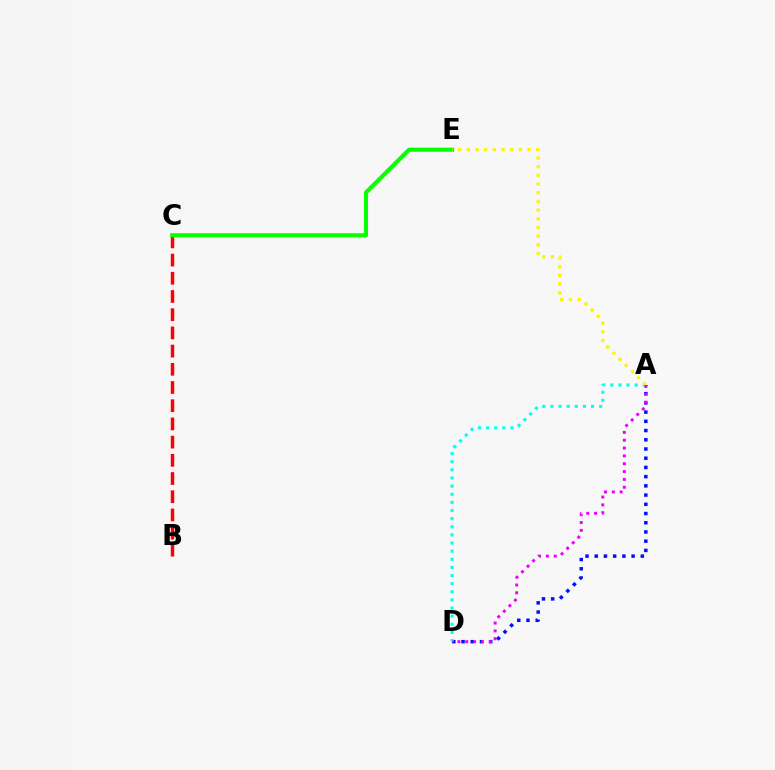{('A', 'D'): [{'color': '#0010ff', 'line_style': 'dotted', 'thickness': 2.5}, {'color': '#00fff6', 'line_style': 'dotted', 'thickness': 2.21}, {'color': '#ee00ff', 'line_style': 'dotted', 'thickness': 2.13}], ('B', 'C'): [{'color': '#ff0000', 'line_style': 'dashed', 'thickness': 2.47}], ('C', 'E'): [{'color': '#08ff00', 'line_style': 'solid', 'thickness': 2.96}], ('A', 'E'): [{'color': '#fcf500', 'line_style': 'dotted', 'thickness': 2.36}]}